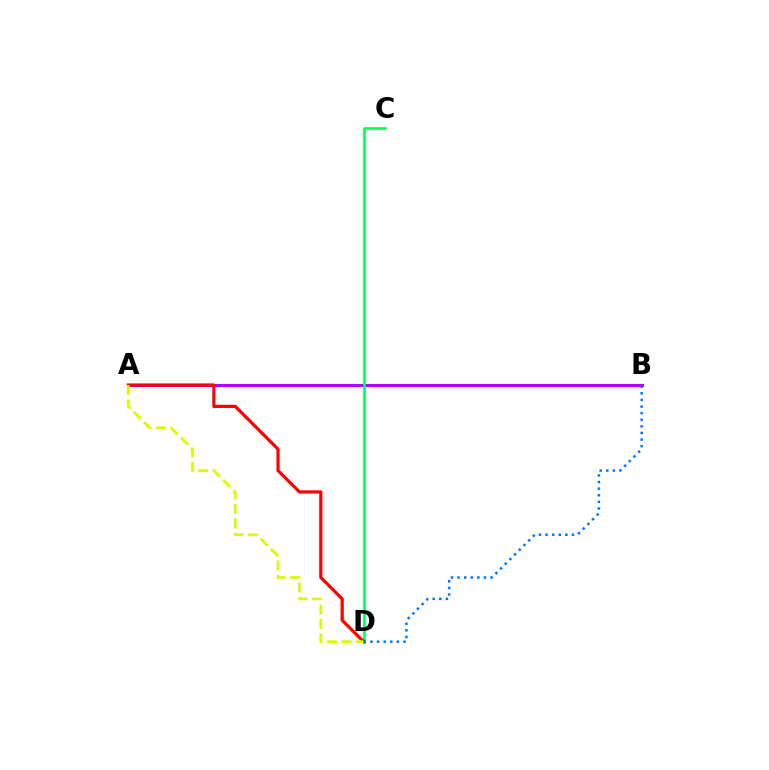{('A', 'B'): [{'color': '#b900ff', 'line_style': 'solid', 'thickness': 2.15}], ('C', 'D'): [{'color': '#00ff5c', 'line_style': 'solid', 'thickness': 1.9}], ('A', 'D'): [{'color': '#ff0000', 'line_style': 'solid', 'thickness': 2.3}, {'color': '#d1ff00', 'line_style': 'dashed', 'thickness': 1.97}], ('B', 'D'): [{'color': '#0074ff', 'line_style': 'dotted', 'thickness': 1.8}]}